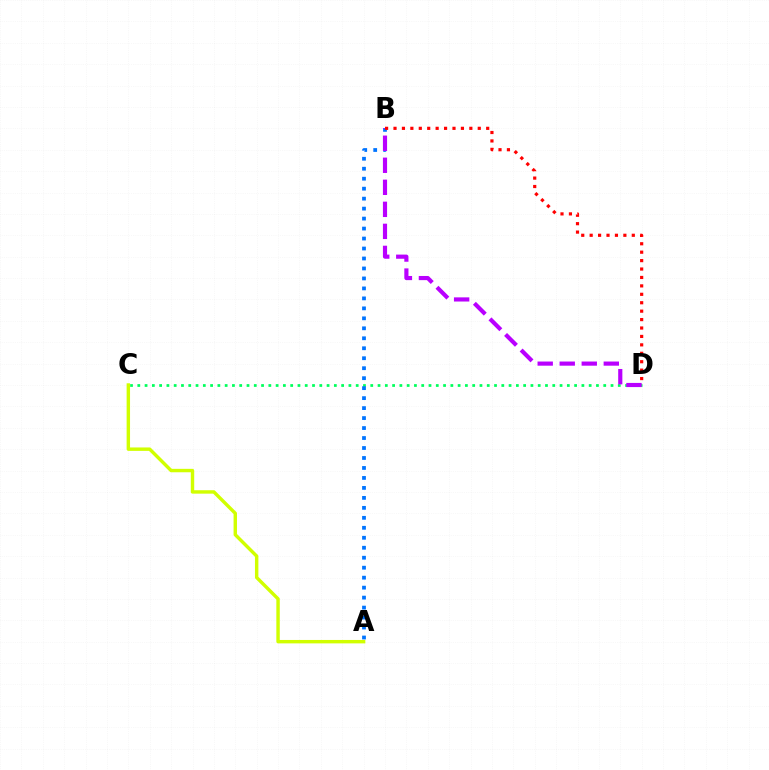{('C', 'D'): [{'color': '#00ff5c', 'line_style': 'dotted', 'thickness': 1.98}], ('A', 'B'): [{'color': '#0074ff', 'line_style': 'dotted', 'thickness': 2.71}], ('B', 'D'): [{'color': '#b900ff', 'line_style': 'dashed', 'thickness': 2.99}, {'color': '#ff0000', 'line_style': 'dotted', 'thickness': 2.29}], ('A', 'C'): [{'color': '#d1ff00', 'line_style': 'solid', 'thickness': 2.46}]}